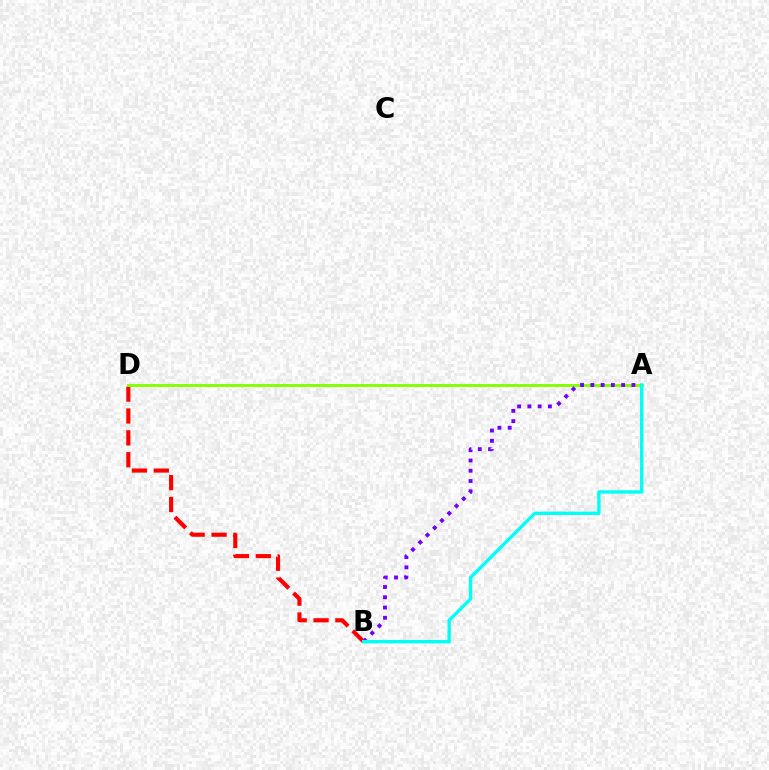{('B', 'D'): [{'color': '#ff0000', 'line_style': 'dashed', 'thickness': 2.97}], ('A', 'D'): [{'color': '#84ff00', 'line_style': 'solid', 'thickness': 2.1}], ('A', 'B'): [{'color': '#7200ff', 'line_style': 'dotted', 'thickness': 2.79}, {'color': '#00fff6', 'line_style': 'solid', 'thickness': 2.41}]}